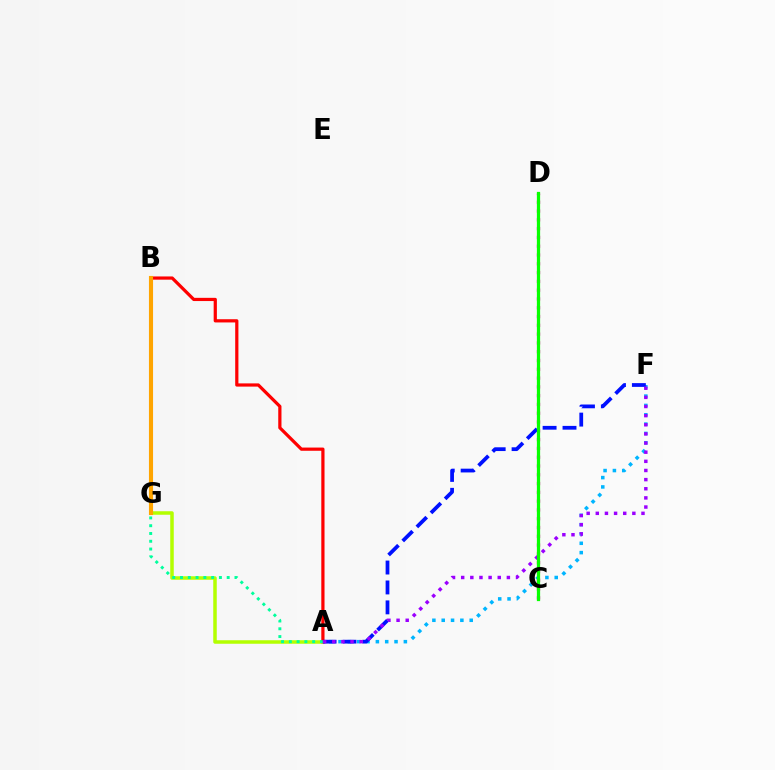{('A', 'F'): [{'color': '#00b5ff', 'line_style': 'dotted', 'thickness': 2.54}, {'color': '#0010ff', 'line_style': 'dashed', 'thickness': 2.71}, {'color': '#9b00ff', 'line_style': 'dotted', 'thickness': 2.48}], ('A', 'G'): [{'color': '#b3ff00', 'line_style': 'solid', 'thickness': 2.53}], ('A', 'B'): [{'color': '#ff0000', 'line_style': 'solid', 'thickness': 2.32}, {'color': '#00ff9d', 'line_style': 'dotted', 'thickness': 2.11}], ('C', 'D'): [{'color': '#ff00bd', 'line_style': 'dotted', 'thickness': 2.39}, {'color': '#08ff00', 'line_style': 'solid', 'thickness': 2.33}], ('B', 'G'): [{'color': '#ffa500', 'line_style': 'solid', 'thickness': 2.96}]}